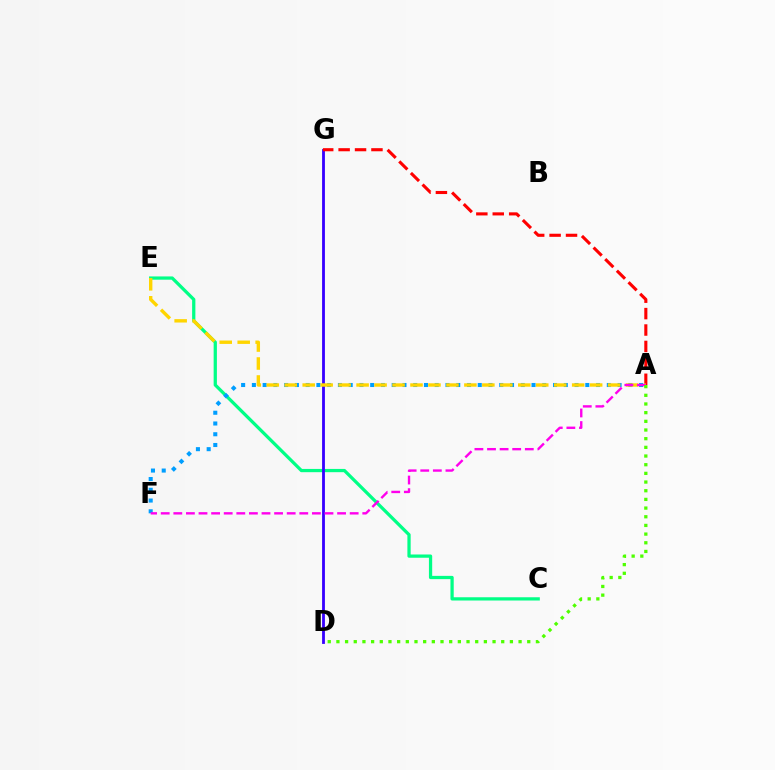{('C', 'E'): [{'color': '#00ff86', 'line_style': 'solid', 'thickness': 2.34}], ('D', 'G'): [{'color': '#3700ff', 'line_style': 'solid', 'thickness': 2.03}], ('A', 'G'): [{'color': '#ff0000', 'line_style': 'dashed', 'thickness': 2.23}], ('A', 'F'): [{'color': '#009eff', 'line_style': 'dotted', 'thickness': 2.92}, {'color': '#ff00ed', 'line_style': 'dashed', 'thickness': 1.71}], ('A', 'E'): [{'color': '#ffd500', 'line_style': 'dashed', 'thickness': 2.44}], ('A', 'D'): [{'color': '#4fff00', 'line_style': 'dotted', 'thickness': 2.36}]}